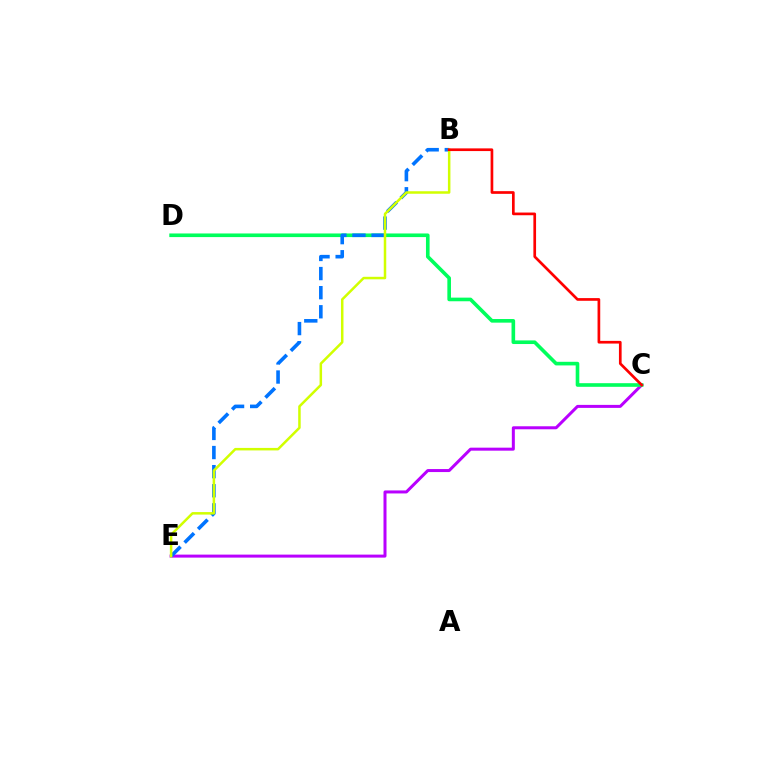{('C', 'E'): [{'color': '#b900ff', 'line_style': 'solid', 'thickness': 2.16}], ('C', 'D'): [{'color': '#00ff5c', 'line_style': 'solid', 'thickness': 2.61}], ('B', 'E'): [{'color': '#0074ff', 'line_style': 'dashed', 'thickness': 2.6}, {'color': '#d1ff00', 'line_style': 'solid', 'thickness': 1.8}], ('B', 'C'): [{'color': '#ff0000', 'line_style': 'solid', 'thickness': 1.94}]}